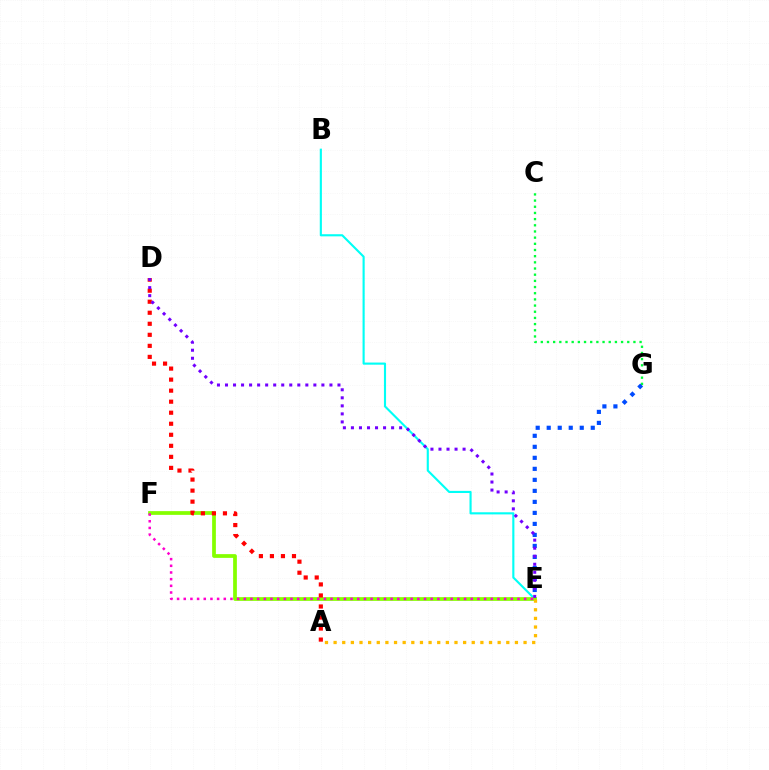{('C', 'G'): [{'color': '#00ff39', 'line_style': 'dotted', 'thickness': 1.68}], ('B', 'E'): [{'color': '#00fff6', 'line_style': 'solid', 'thickness': 1.53}], ('E', 'F'): [{'color': '#84ff00', 'line_style': 'solid', 'thickness': 2.69}, {'color': '#ff00cf', 'line_style': 'dotted', 'thickness': 1.81}], ('E', 'G'): [{'color': '#004bff', 'line_style': 'dotted', 'thickness': 2.99}], ('A', 'E'): [{'color': '#ffbd00', 'line_style': 'dotted', 'thickness': 2.35}], ('A', 'D'): [{'color': '#ff0000', 'line_style': 'dotted', 'thickness': 3.0}], ('D', 'E'): [{'color': '#7200ff', 'line_style': 'dotted', 'thickness': 2.18}]}